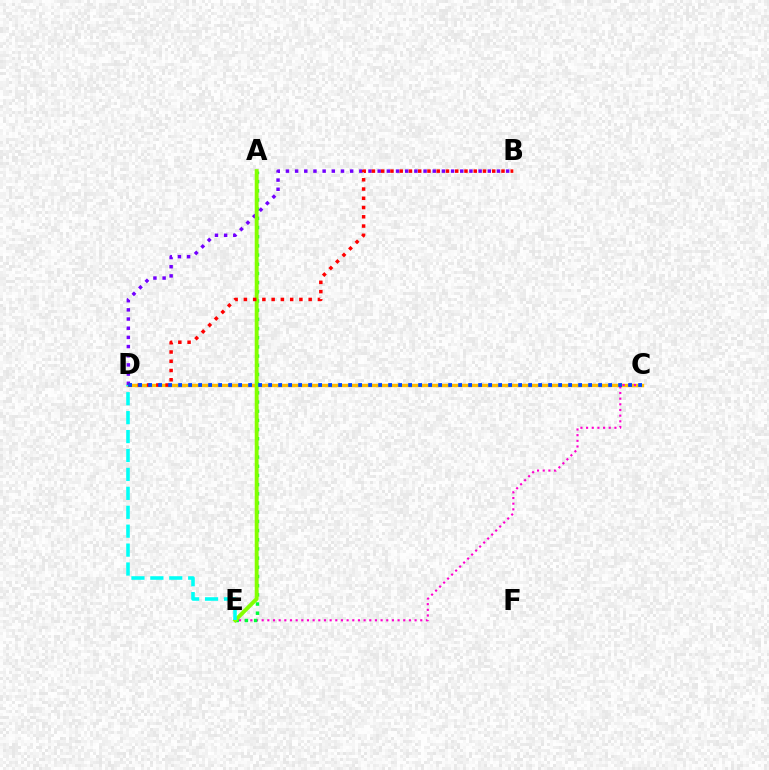{('C', 'D'): [{'color': '#ffbd00', 'line_style': 'solid', 'thickness': 2.43}, {'color': '#004bff', 'line_style': 'dotted', 'thickness': 2.72}], ('C', 'E'): [{'color': '#ff00cf', 'line_style': 'dotted', 'thickness': 1.54}], ('A', 'E'): [{'color': '#00ff39', 'line_style': 'dotted', 'thickness': 2.5}, {'color': '#84ff00', 'line_style': 'solid', 'thickness': 2.8}], ('B', 'D'): [{'color': '#7200ff', 'line_style': 'dotted', 'thickness': 2.49}, {'color': '#ff0000', 'line_style': 'dotted', 'thickness': 2.51}], ('D', 'E'): [{'color': '#00fff6', 'line_style': 'dashed', 'thickness': 2.57}]}